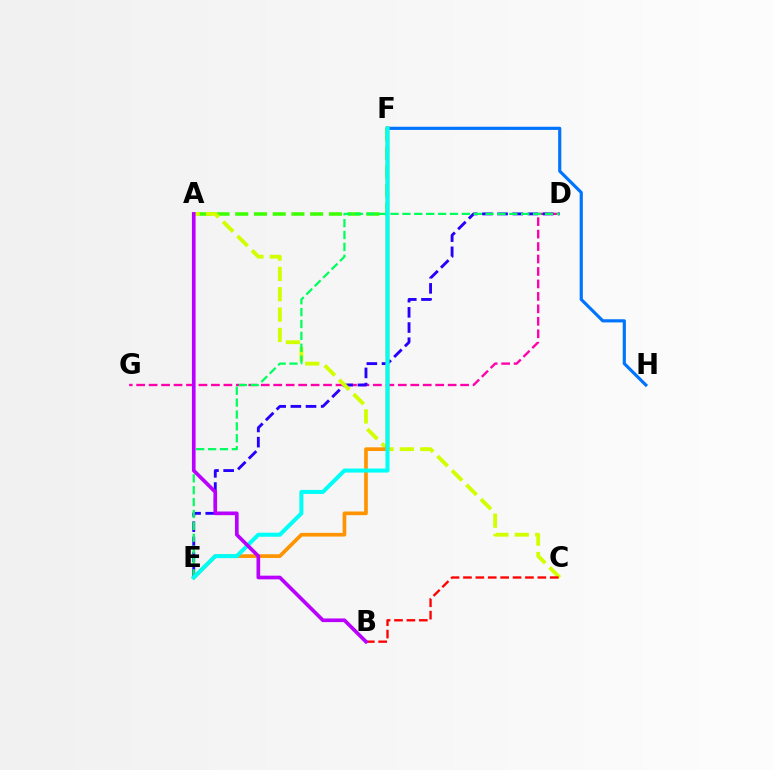{('D', 'G'): [{'color': '#ff00ac', 'line_style': 'dashed', 'thickness': 1.69}], ('D', 'E'): [{'color': '#2500ff', 'line_style': 'dashed', 'thickness': 2.06}, {'color': '#00ff5c', 'line_style': 'dashed', 'thickness': 1.61}], ('F', 'H'): [{'color': '#0074ff', 'line_style': 'solid', 'thickness': 2.27}], ('A', 'F'): [{'color': '#3dff00', 'line_style': 'dashed', 'thickness': 2.54}], ('A', 'C'): [{'color': '#d1ff00', 'line_style': 'dashed', 'thickness': 2.76}], ('E', 'F'): [{'color': '#ff9400', 'line_style': 'solid', 'thickness': 2.65}, {'color': '#00fff6', 'line_style': 'solid', 'thickness': 2.9}], ('B', 'C'): [{'color': '#ff0000', 'line_style': 'dashed', 'thickness': 1.68}], ('A', 'B'): [{'color': '#b900ff', 'line_style': 'solid', 'thickness': 2.64}]}